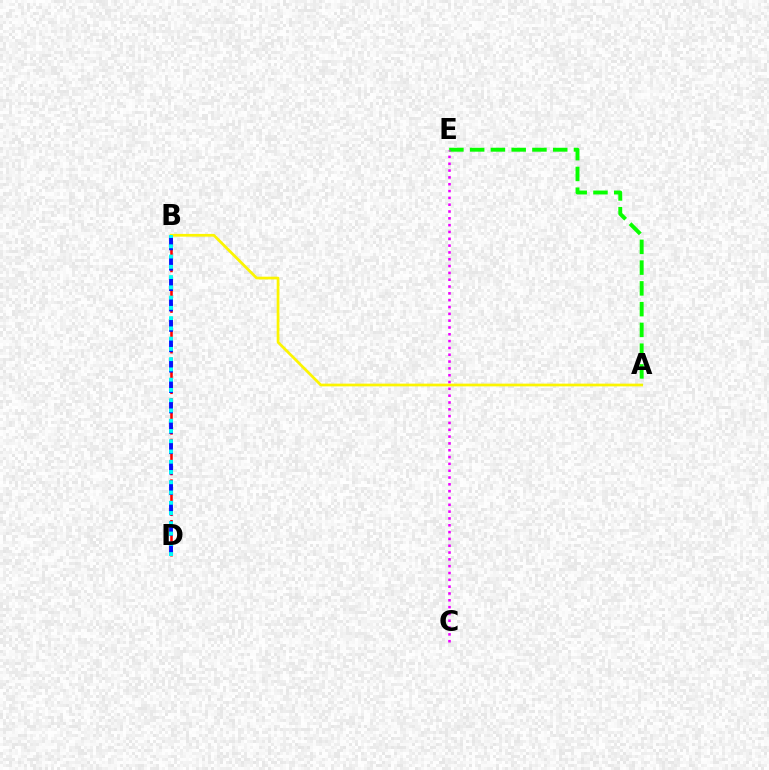{('A', 'B'): [{'color': '#fcf500', 'line_style': 'solid', 'thickness': 1.97}], ('A', 'E'): [{'color': '#08ff00', 'line_style': 'dashed', 'thickness': 2.82}], ('B', 'D'): [{'color': '#ff0000', 'line_style': 'dashed', 'thickness': 1.84}, {'color': '#0010ff', 'line_style': 'dashed', 'thickness': 2.77}, {'color': '#00fff6', 'line_style': 'dotted', 'thickness': 2.79}], ('C', 'E'): [{'color': '#ee00ff', 'line_style': 'dotted', 'thickness': 1.85}]}